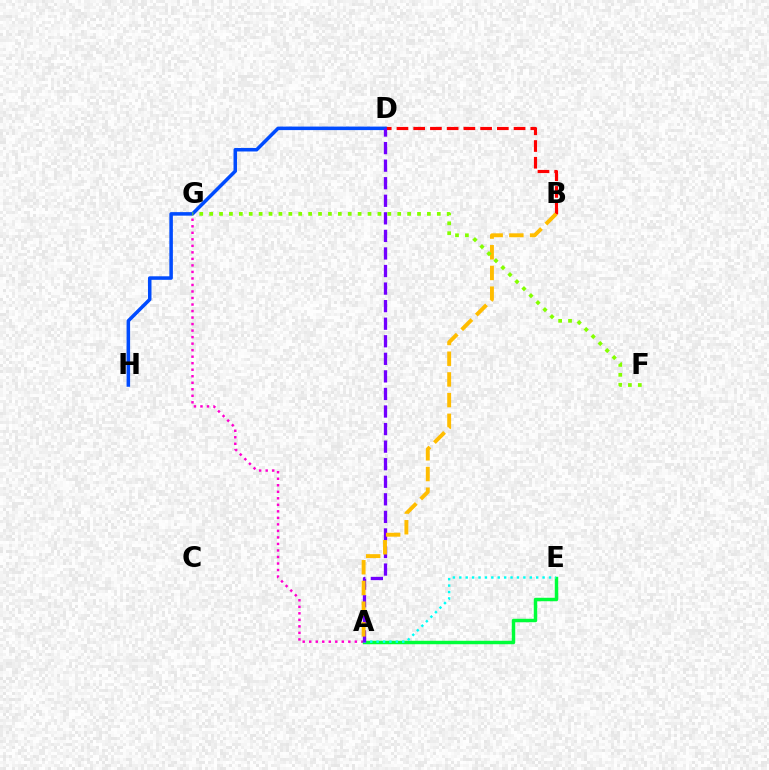{('B', 'D'): [{'color': '#ff0000', 'line_style': 'dashed', 'thickness': 2.27}], ('A', 'G'): [{'color': '#ff00cf', 'line_style': 'dotted', 'thickness': 1.77}], ('A', 'E'): [{'color': '#00ff39', 'line_style': 'solid', 'thickness': 2.49}, {'color': '#00fff6', 'line_style': 'dotted', 'thickness': 1.74}], ('D', 'H'): [{'color': '#004bff', 'line_style': 'solid', 'thickness': 2.54}], ('A', 'D'): [{'color': '#7200ff', 'line_style': 'dashed', 'thickness': 2.39}], ('A', 'B'): [{'color': '#ffbd00', 'line_style': 'dashed', 'thickness': 2.81}], ('F', 'G'): [{'color': '#84ff00', 'line_style': 'dotted', 'thickness': 2.69}]}